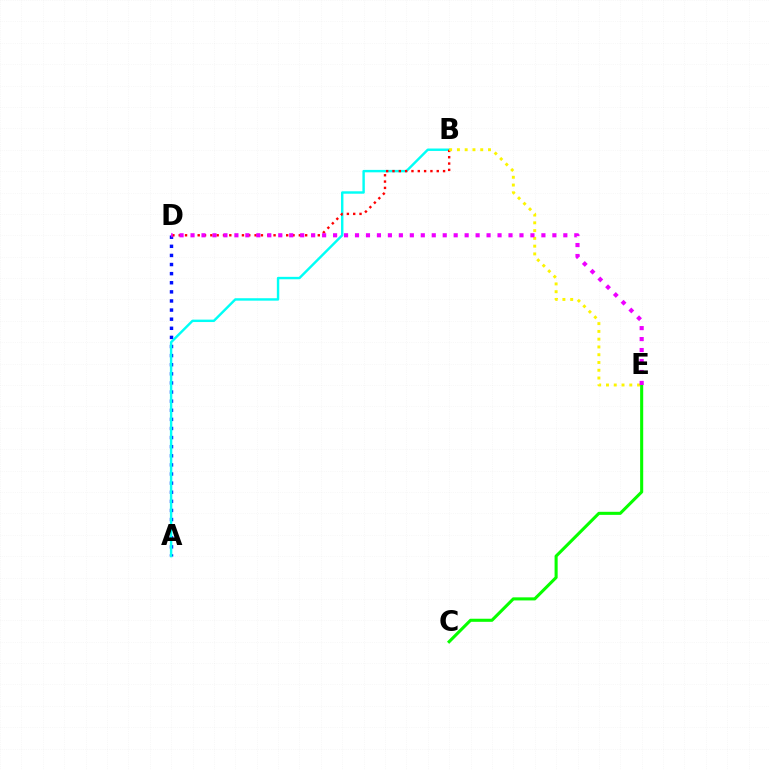{('A', 'D'): [{'color': '#0010ff', 'line_style': 'dotted', 'thickness': 2.47}], ('A', 'B'): [{'color': '#00fff6', 'line_style': 'solid', 'thickness': 1.74}], ('B', 'D'): [{'color': '#ff0000', 'line_style': 'dotted', 'thickness': 1.72}], ('C', 'E'): [{'color': '#08ff00', 'line_style': 'solid', 'thickness': 2.21}], ('B', 'E'): [{'color': '#fcf500', 'line_style': 'dotted', 'thickness': 2.11}], ('D', 'E'): [{'color': '#ee00ff', 'line_style': 'dotted', 'thickness': 2.98}]}